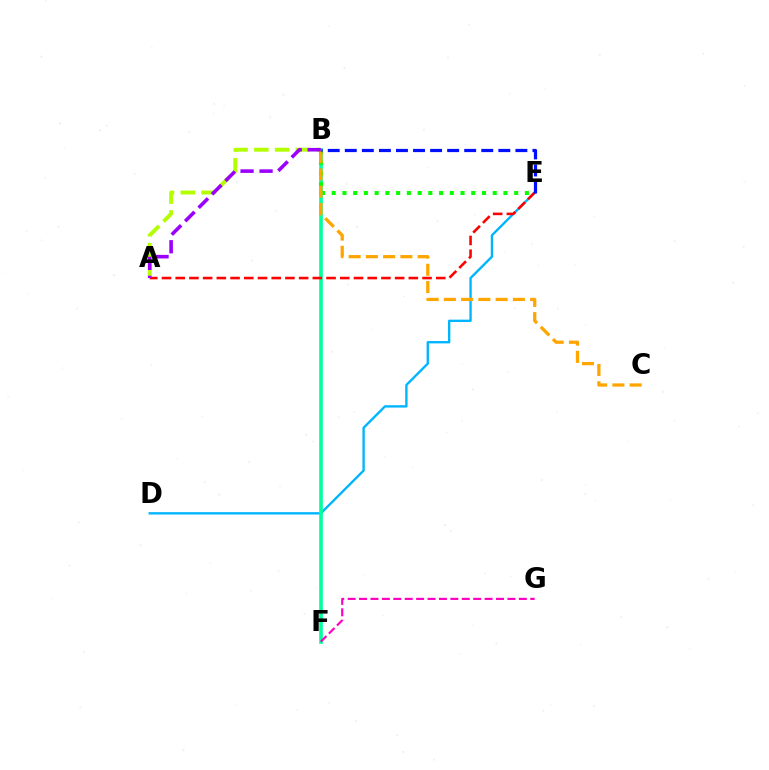{('A', 'B'): [{'color': '#b3ff00', 'line_style': 'dashed', 'thickness': 2.82}, {'color': '#9b00ff', 'line_style': 'dashed', 'thickness': 2.58}], ('D', 'E'): [{'color': '#00b5ff', 'line_style': 'solid', 'thickness': 1.7}], ('B', 'F'): [{'color': '#00ff9d', 'line_style': 'solid', 'thickness': 2.6}], ('B', 'E'): [{'color': '#08ff00', 'line_style': 'dotted', 'thickness': 2.92}, {'color': '#0010ff', 'line_style': 'dashed', 'thickness': 2.32}], ('B', 'C'): [{'color': '#ffa500', 'line_style': 'dashed', 'thickness': 2.34}], ('A', 'E'): [{'color': '#ff0000', 'line_style': 'dashed', 'thickness': 1.86}], ('F', 'G'): [{'color': '#ff00bd', 'line_style': 'dashed', 'thickness': 1.55}]}